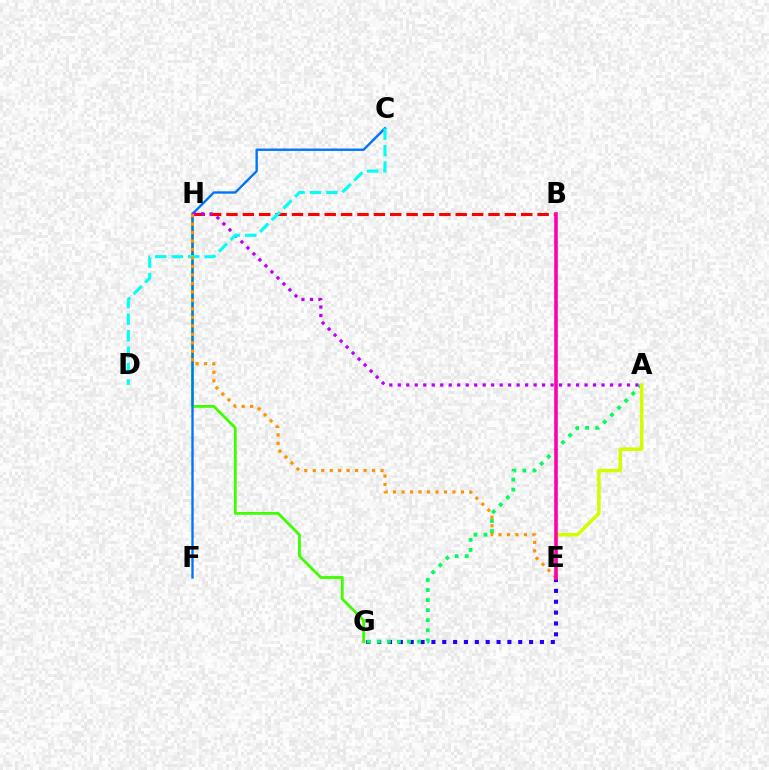{('G', 'H'): [{'color': '#3dff00', 'line_style': 'solid', 'thickness': 2.03}], ('E', 'G'): [{'color': '#2500ff', 'line_style': 'dotted', 'thickness': 2.95}], ('A', 'G'): [{'color': '#00ff5c', 'line_style': 'dotted', 'thickness': 2.73}], ('C', 'F'): [{'color': '#0074ff', 'line_style': 'solid', 'thickness': 1.7}], ('A', 'E'): [{'color': '#d1ff00', 'line_style': 'solid', 'thickness': 2.52}], ('B', 'H'): [{'color': '#ff0000', 'line_style': 'dashed', 'thickness': 2.22}], ('A', 'H'): [{'color': '#b900ff', 'line_style': 'dotted', 'thickness': 2.31}], ('C', 'D'): [{'color': '#00fff6', 'line_style': 'dashed', 'thickness': 2.24}], ('E', 'H'): [{'color': '#ff9400', 'line_style': 'dotted', 'thickness': 2.3}], ('B', 'E'): [{'color': '#ff00ac', 'line_style': 'solid', 'thickness': 2.6}]}